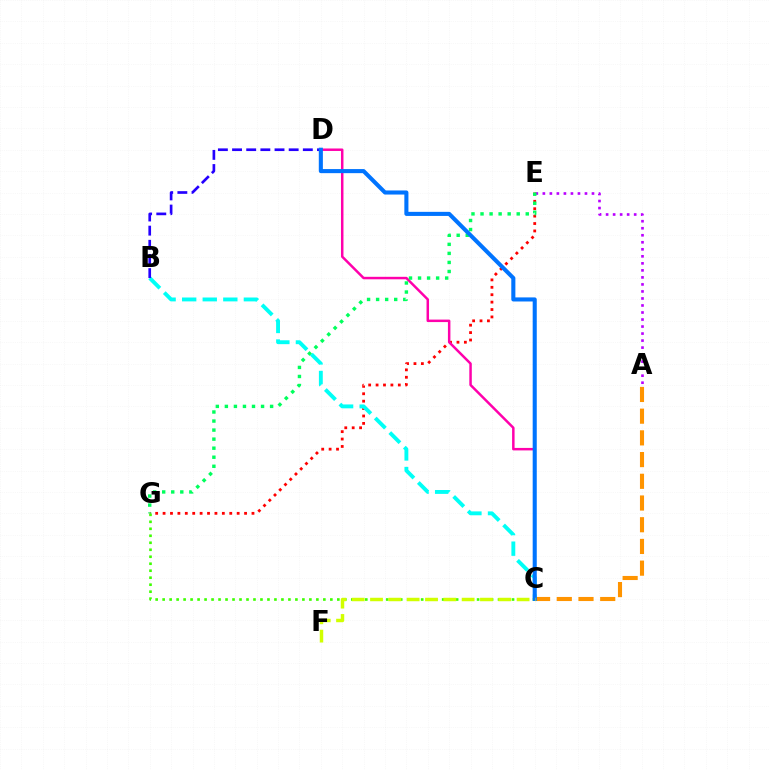{('E', 'G'): [{'color': '#ff0000', 'line_style': 'dotted', 'thickness': 2.01}, {'color': '#00ff5c', 'line_style': 'dotted', 'thickness': 2.46}], ('B', 'C'): [{'color': '#00fff6', 'line_style': 'dashed', 'thickness': 2.79}], ('C', 'G'): [{'color': '#3dff00', 'line_style': 'dotted', 'thickness': 1.9}], ('A', 'E'): [{'color': '#b900ff', 'line_style': 'dotted', 'thickness': 1.91}], ('B', 'D'): [{'color': '#2500ff', 'line_style': 'dashed', 'thickness': 1.92}], ('C', 'D'): [{'color': '#ff00ac', 'line_style': 'solid', 'thickness': 1.79}, {'color': '#0074ff', 'line_style': 'solid', 'thickness': 2.94}], ('A', 'C'): [{'color': '#ff9400', 'line_style': 'dashed', 'thickness': 2.95}], ('C', 'F'): [{'color': '#d1ff00', 'line_style': 'dashed', 'thickness': 2.49}]}